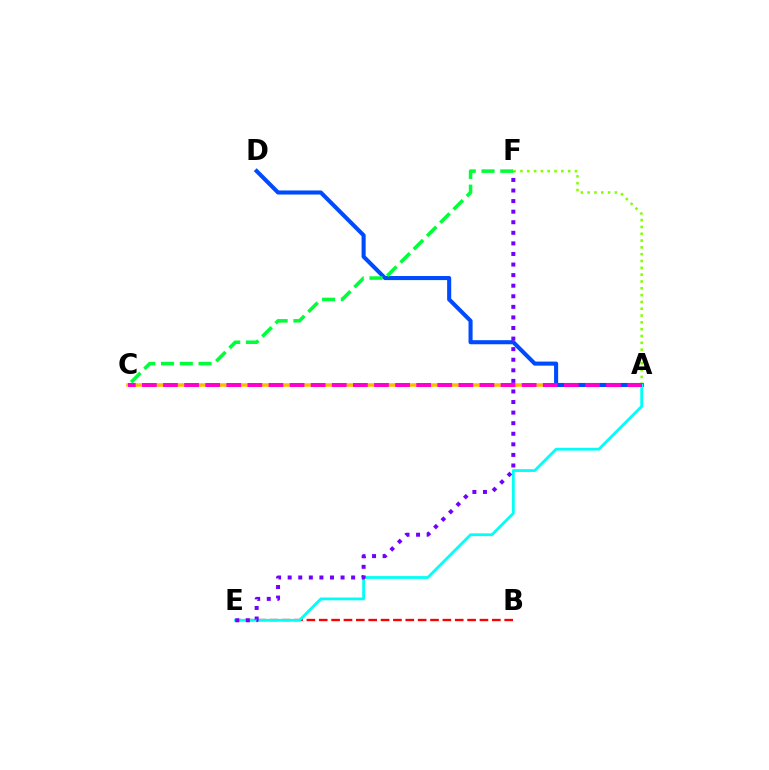{('A', 'C'): [{'color': '#ffbd00', 'line_style': 'solid', 'thickness': 2.55}, {'color': '#ff00cf', 'line_style': 'dashed', 'thickness': 2.87}], ('B', 'E'): [{'color': '#ff0000', 'line_style': 'dashed', 'thickness': 1.68}], ('A', 'F'): [{'color': '#84ff00', 'line_style': 'dotted', 'thickness': 1.85}], ('A', 'D'): [{'color': '#004bff', 'line_style': 'solid', 'thickness': 2.94}], ('A', 'E'): [{'color': '#00fff6', 'line_style': 'solid', 'thickness': 2.01}], ('E', 'F'): [{'color': '#7200ff', 'line_style': 'dotted', 'thickness': 2.87}], ('C', 'F'): [{'color': '#00ff39', 'line_style': 'dashed', 'thickness': 2.55}]}